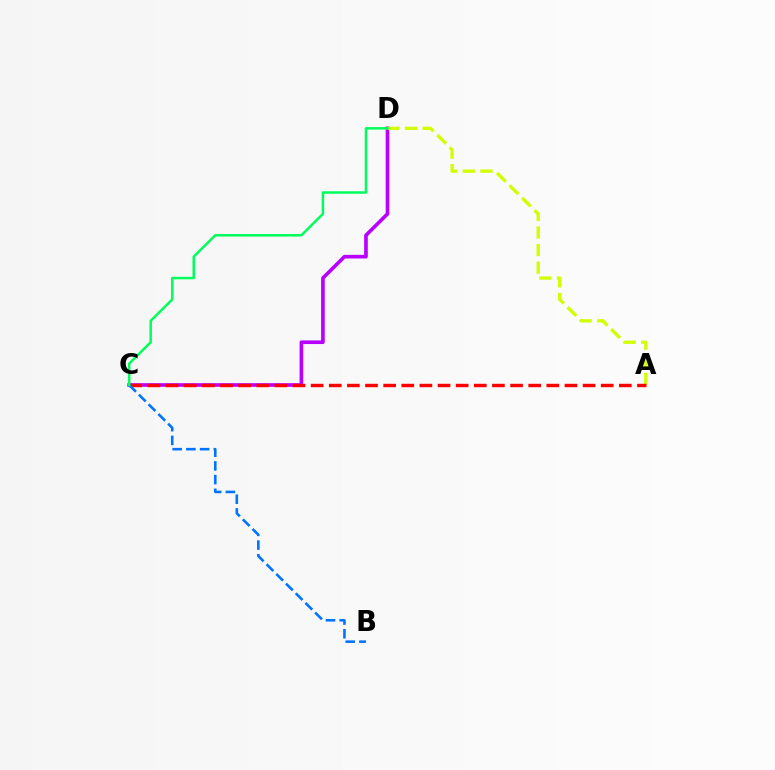{('C', 'D'): [{'color': '#b900ff', 'line_style': 'solid', 'thickness': 2.62}, {'color': '#00ff5c', 'line_style': 'solid', 'thickness': 1.8}], ('A', 'D'): [{'color': '#d1ff00', 'line_style': 'dashed', 'thickness': 2.39}], ('A', 'C'): [{'color': '#ff0000', 'line_style': 'dashed', 'thickness': 2.46}], ('B', 'C'): [{'color': '#0074ff', 'line_style': 'dashed', 'thickness': 1.86}]}